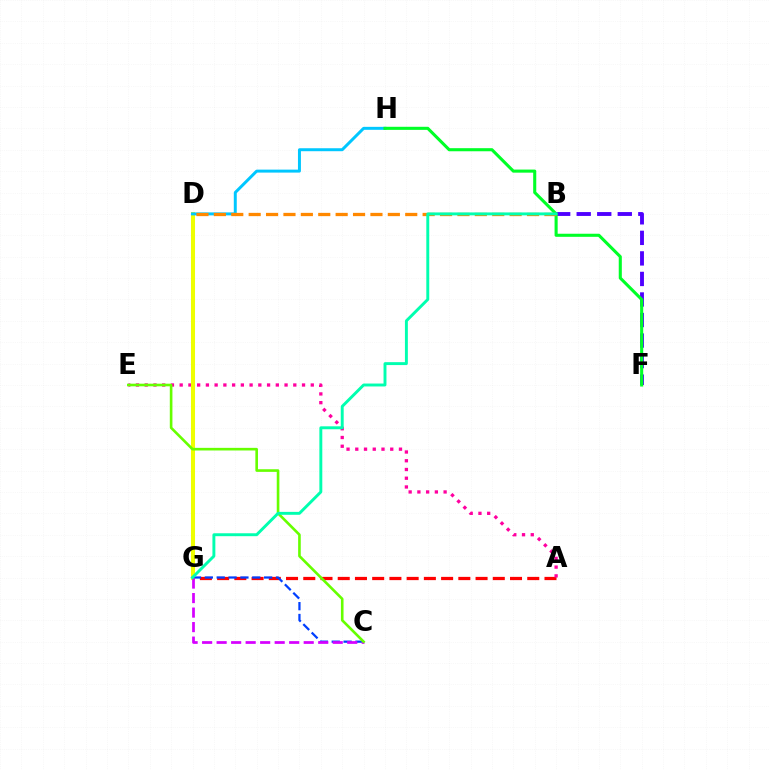{('B', 'F'): [{'color': '#4f00ff', 'line_style': 'dashed', 'thickness': 2.79}], ('A', 'G'): [{'color': '#ff0000', 'line_style': 'dashed', 'thickness': 2.34}], ('A', 'E'): [{'color': '#ff00a0', 'line_style': 'dotted', 'thickness': 2.37}], ('D', 'G'): [{'color': '#eeff00', 'line_style': 'solid', 'thickness': 2.92}], ('C', 'G'): [{'color': '#003fff', 'line_style': 'dashed', 'thickness': 1.61}, {'color': '#d600ff', 'line_style': 'dashed', 'thickness': 1.97}], ('D', 'H'): [{'color': '#00c7ff', 'line_style': 'solid', 'thickness': 2.14}], ('F', 'H'): [{'color': '#00ff27', 'line_style': 'solid', 'thickness': 2.22}], ('B', 'D'): [{'color': '#ff8800', 'line_style': 'dashed', 'thickness': 2.36}], ('C', 'E'): [{'color': '#66ff00', 'line_style': 'solid', 'thickness': 1.89}], ('B', 'G'): [{'color': '#00ffaf', 'line_style': 'solid', 'thickness': 2.1}]}